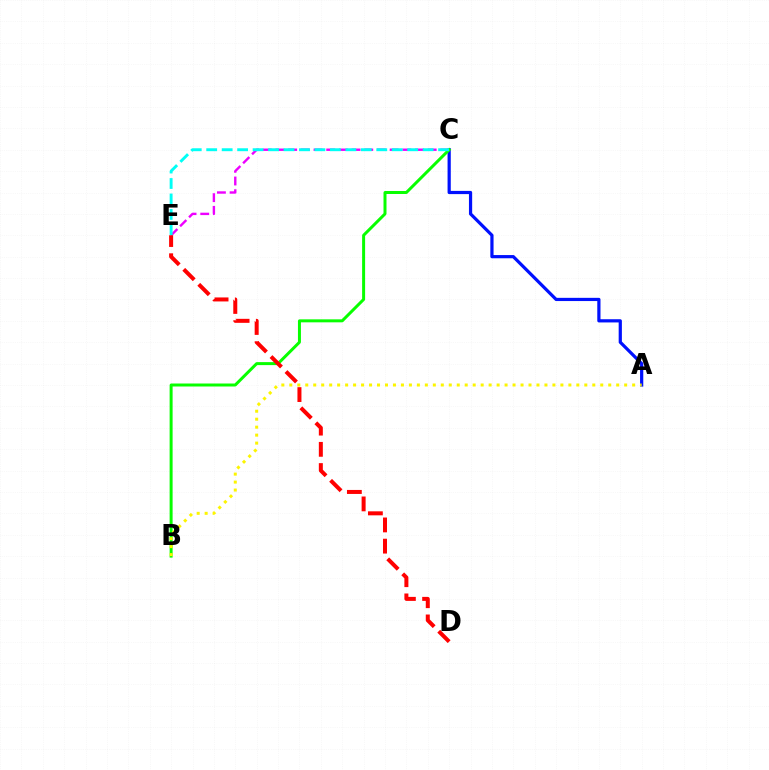{('A', 'C'): [{'color': '#0010ff', 'line_style': 'solid', 'thickness': 2.31}], ('C', 'E'): [{'color': '#ee00ff', 'line_style': 'dashed', 'thickness': 1.72}, {'color': '#00fff6', 'line_style': 'dashed', 'thickness': 2.1}], ('B', 'C'): [{'color': '#08ff00', 'line_style': 'solid', 'thickness': 2.15}], ('A', 'B'): [{'color': '#fcf500', 'line_style': 'dotted', 'thickness': 2.17}], ('D', 'E'): [{'color': '#ff0000', 'line_style': 'dashed', 'thickness': 2.88}]}